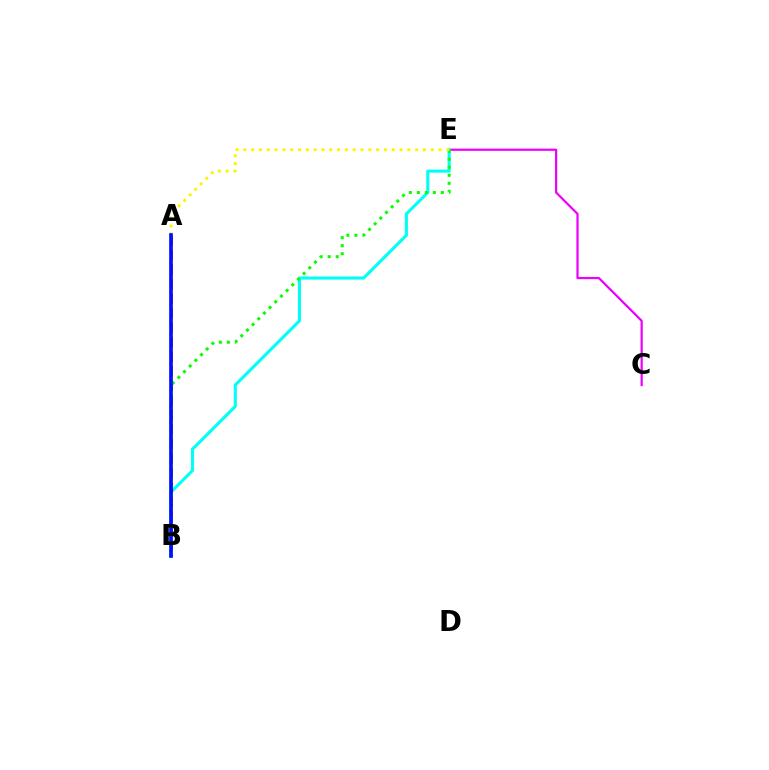{('C', 'E'): [{'color': '#ee00ff', 'line_style': 'solid', 'thickness': 1.6}], ('B', 'E'): [{'color': '#00fff6', 'line_style': 'solid', 'thickness': 2.22}, {'color': '#08ff00', 'line_style': 'dotted', 'thickness': 2.18}], ('A', 'B'): [{'color': '#ff0000', 'line_style': 'dashed', 'thickness': 1.97}, {'color': '#0010ff', 'line_style': 'solid', 'thickness': 2.64}], ('A', 'E'): [{'color': '#fcf500', 'line_style': 'dotted', 'thickness': 2.12}]}